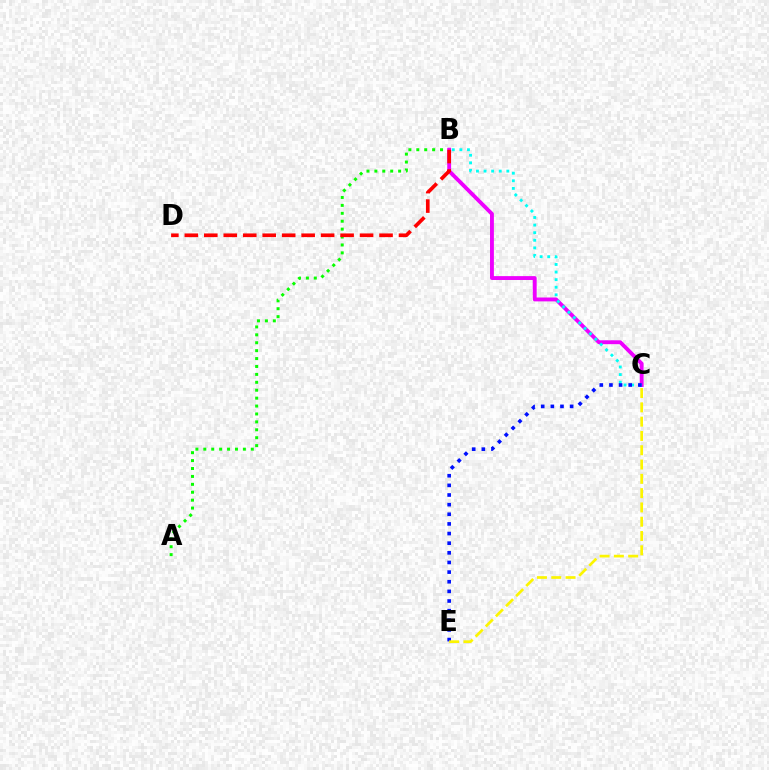{('A', 'B'): [{'color': '#08ff00', 'line_style': 'dotted', 'thickness': 2.15}], ('B', 'C'): [{'color': '#ee00ff', 'line_style': 'solid', 'thickness': 2.79}, {'color': '#00fff6', 'line_style': 'dotted', 'thickness': 2.06}], ('C', 'E'): [{'color': '#0010ff', 'line_style': 'dotted', 'thickness': 2.62}, {'color': '#fcf500', 'line_style': 'dashed', 'thickness': 1.94}], ('B', 'D'): [{'color': '#ff0000', 'line_style': 'dashed', 'thickness': 2.65}]}